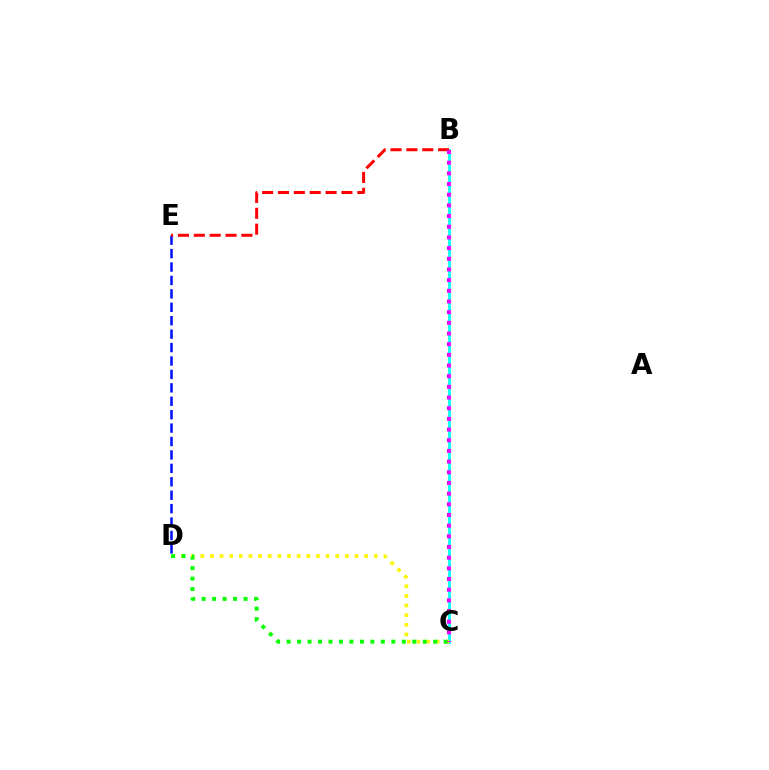{('B', 'C'): [{'color': '#00fff6', 'line_style': 'solid', 'thickness': 1.99}, {'color': '#ee00ff', 'line_style': 'dotted', 'thickness': 2.9}], ('C', 'D'): [{'color': '#fcf500', 'line_style': 'dotted', 'thickness': 2.62}, {'color': '#08ff00', 'line_style': 'dotted', 'thickness': 2.85}], ('D', 'E'): [{'color': '#0010ff', 'line_style': 'dashed', 'thickness': 1.82}], ('B', 'E'): [{'color': '#ff0000', 'line_style': 'dashed', 'thickness': 2.16}]}